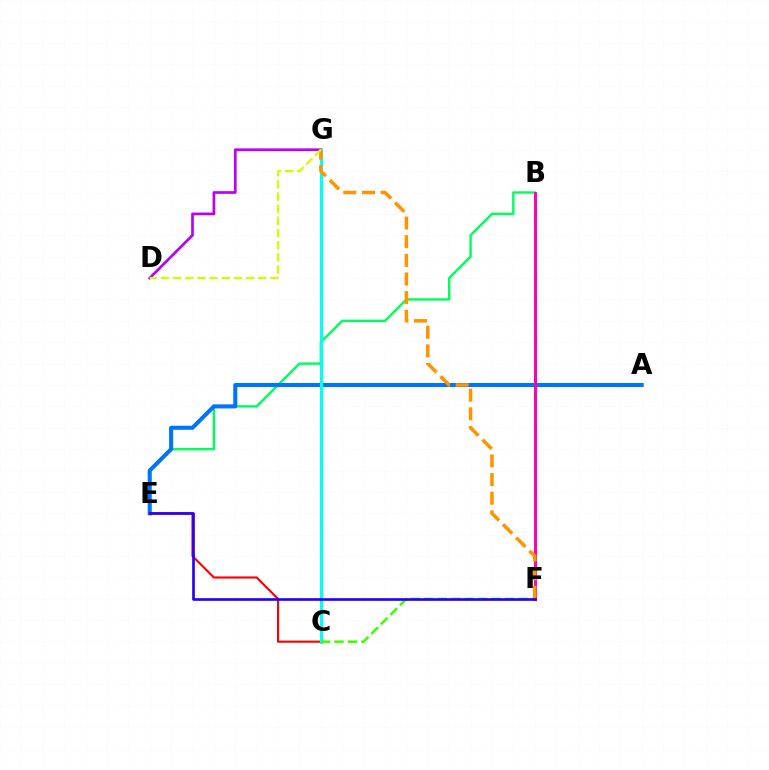{('B', 'E'): [{'color': '#00ff5c', 'line_style': 'solid', 'thickness': 1.74}], ('A', 'E'): [{'color': '#0074ff', 'line_style': 'solid', 'thickness': 2.92}], ('D', 'G'): [{'color': '#b900ff', 'line_style': 'solid', 'thickness': 1.94}, {'color': '#d1ff00', 'line_style': 'dashed', 'thickness': 1.65}], ('C', 'E'): [{'color': '#ff0000', 'line_style': 'solid', 'thickness': 1.53}], ('B', 'F'): [{'color': '#ff00ac', 'line_style': 'solid', 'thickness': 2.12}], ('C', 'G'): [{'color': '#00fff6', 'line_style': 'solid', 'thickness': 2.25}], ('C', 'F'): [{'color': '#3dff00', 'line_style': 'dashed', 'thickness': 1.83}], ('F', 'G'): [{'color': '#ff9400', 'line_style': 'dashed', 'thickness': 2.53}], ('E', 'F'): [{'color': '#2500ff', 'line_style': 'solid', 'thickness': 1.92}]}